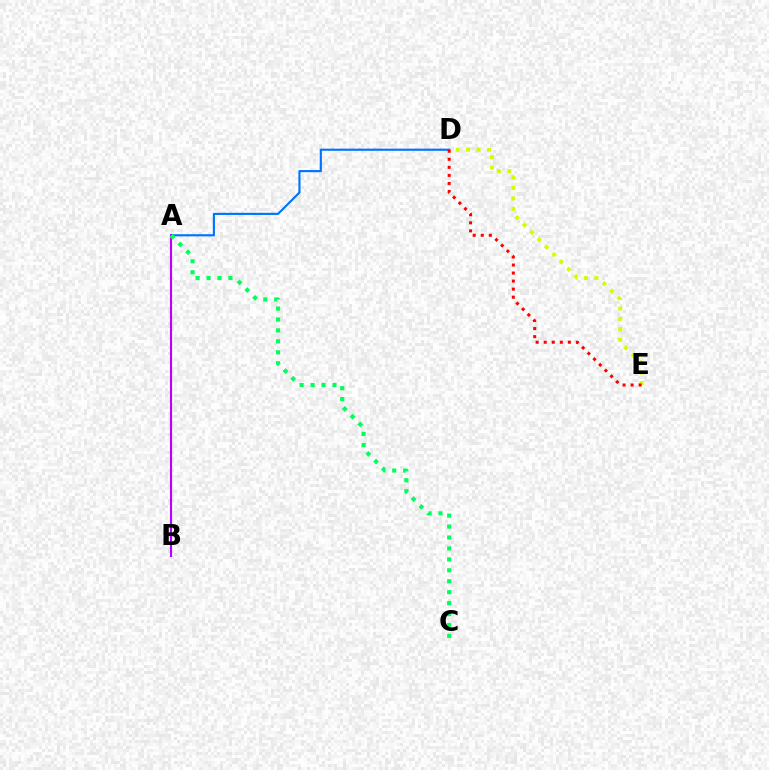{('A', 'D'): [{'color': '#0074ff', 'line_style': 'solid', 'thickness': 1.55}], ('A', 'B'): [{'color': '#b900ff', 'line_style': 'solid', 'thickness': 1.54}], ('A', 'C'): [{'color': '#00ff5c', 'line_style': 'dotted', 'thickness': 2.97}], ('D', 'E'): [{'color': '#d1ff00', 'line_style': 'dotted', 'thickness': 2.83}, {'color': '#ff0000', 'line_style': 'dotted', 'thickness': 2.19}]}